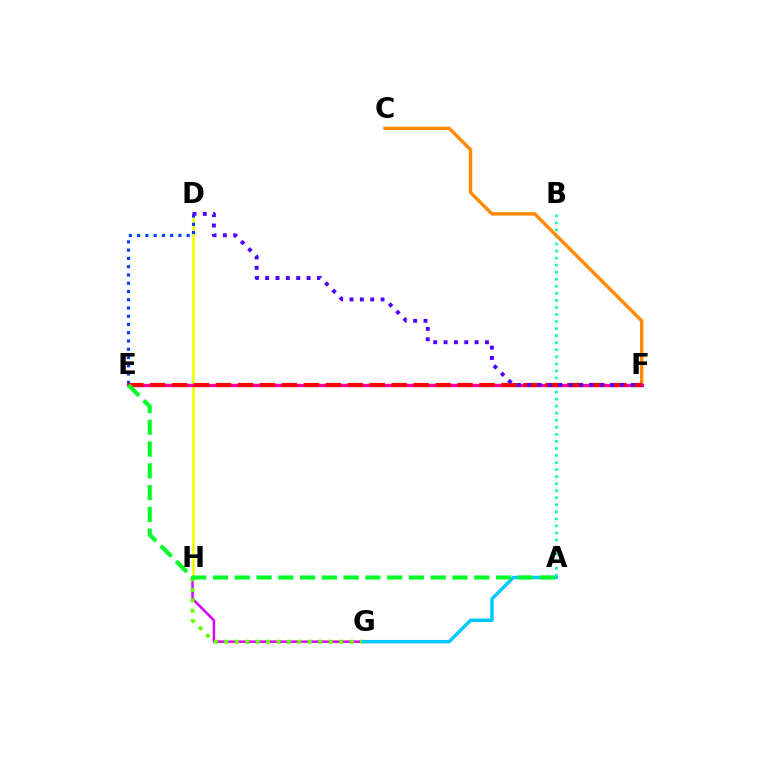{('D', 'H'): [{'color': '#eeff00', 'line_style': 'solid', 'thickness': 1.92}], ('A', 'B'): [{'color': '#00ffaf', 'line_style': 'dotted', 'thickness': 1.91}], ('G', 'H'): [{'color': '#d600ff', 'line_style': 'solid', 'thickness': 1.8}, {'color': '#66ff00', 'line_style': 'dotted', 'thickness': 2.84}], ('A', 'G'): [{'color': '#00c7ff', 'line_style': 'solid', 'thickness': 2.46}], ('D', 'E'): [{'color': '#003fff', 'line_style': 'dotted', 'thickness': 2.24}], ('C', 'F'): [{'color': '#ff8800', 'line_style': 'solid', 'thickness': 2.43}], ('E', 'F'): [{'color': '#ff00a0', 'line_style': 'solid', 'thickness': 2.39}, {'color': '#ff0000', 'line_style': 'dashed', 'thickness': 2.98}], ('D', 'F'): [{'color': '#4f00ff', 'line_style': 'dotted', 'thickness': 2.81}], ('A', 'E'): [{'color': '#00ff27', 'line_style': 'dashed', 'thickness': 2.96}]}